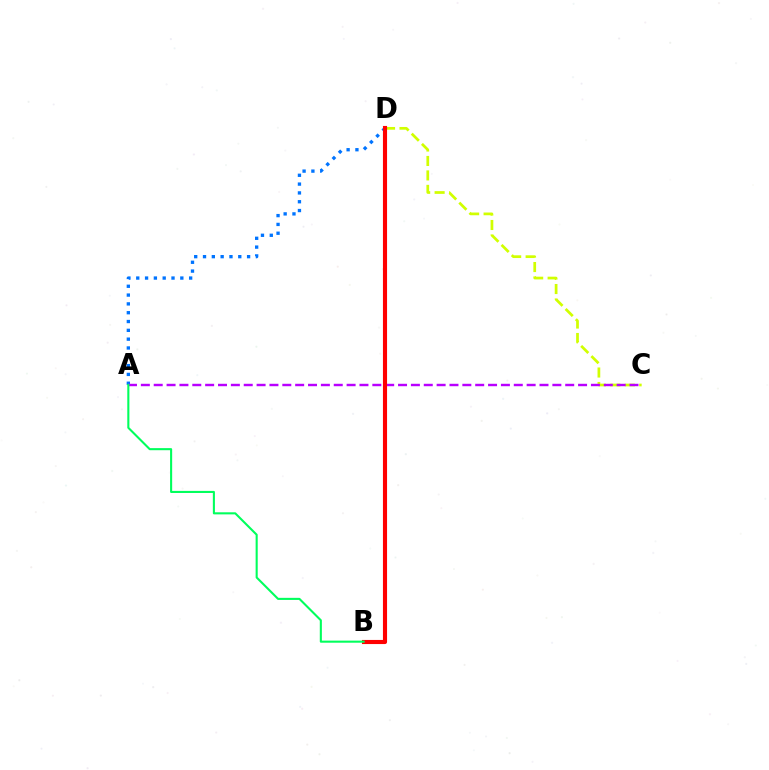{('C', 'D'): [{'color': '#d1ff00', 'line_style': 'dashed', 'thickness': 1.96}], ('A', 'D'): [{'color': '#0074ff', 'line_style': 'dotted', 'thickness': 2.4}], ('A', 'C'): [{'color': '#b900ff', 'line_style': 'dashed', 'thickness': 1.75}], ('B', 'D'): [{'color': '#ff0000', 'line_style': 'solid', 'thickness': 2.96}], ('A', 'B'): [{'color': '#00ff5c', 'line_style': 'solid', 'thickness': 1.5}]}